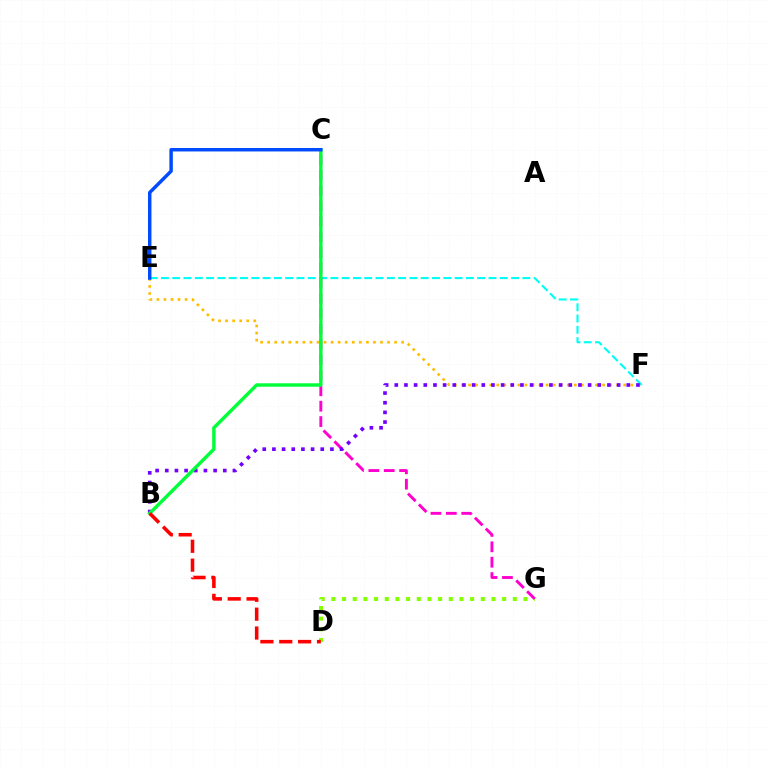{('E', 'F'): [{'color': '#00fff6', 'line_style': 'dashed', 'thickness': 1.53}, {'color': '#ffbd00', 'line_style': 'dotted', 'thickness': 1.92}], ('D', 'G'): [{'color': '#84ff00', 'line_style': 'dotted', 'thickness': 2.9}], ('C', 'G'): [{'color': '#ff00cf', 'line_style': 'dashed', 'thickness': 2.09}], ('B', 'F'): [{'color': '#7200ff', 'line_style': 'dotted', 'thickness': 2.63}], ('B', 'C'): [{'color': '#00ff39', 'line_style': 'solid', 'thickness': 2.47}], ('B', 'D'): [{'color': '#ff0000', 'line_style': 'dashed', 'thickness': 2.56}], ('C', 'E'): [{'color': '#004bff', 'line_style': 'solid', 'thickness': 2.48}]}